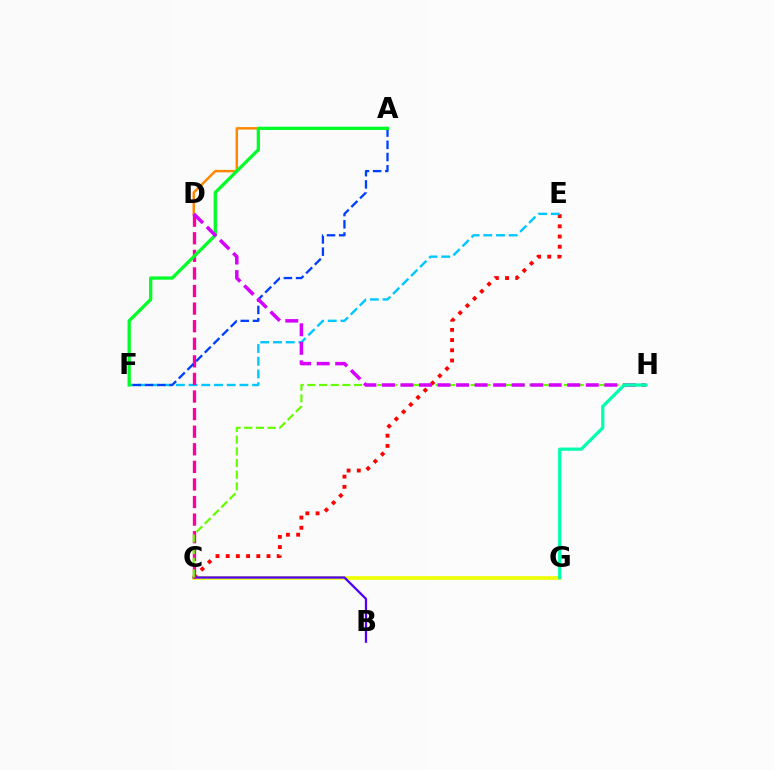{('C', 'G'): [{'color': '#eeff00', 'line_style': 'solid', 'thickness': 2.61}], ('C', 'E'): [{'color': '#ff0000', 'line_style': 'dotted', 'thickness': 2.77}], ('A', 'D'): [{'color': '#ff8800', 'line_style': 'solid', 'thickness': 1.77}], ('E', 'F'): [{'color': '#00c7ff', 'line_style': 'dashed', 'thickness': 1.73}], ('B', 'C'): [{'color': '#4f00ff', 'line_style': 'solid', 'thickness': 1.63}], ('C', 'D'): [{'color': '#ff00a0', 'line_style': 'dashed', 'thickness': 2.39}], ('A', 'F'): [{'color': '#003fff', 'line_style': 'dashed', 'thickness': 1.66}, {'color': '#00ff27', 'line_style': 'solid', 'thickness': 2.35}], ('C', 'H'): [{'color': '#66ff00', 'line_style': 'dashed', 'thickness': 1.58}], ('D', 'H'): [{'color': '#d600ff', 'line_style': 'dashed', 'thickness': 2.52}], ('G', 'H'): [{'color': '#00ffaf', 'line_style': 'solid', 'thickness': 2.32}]}